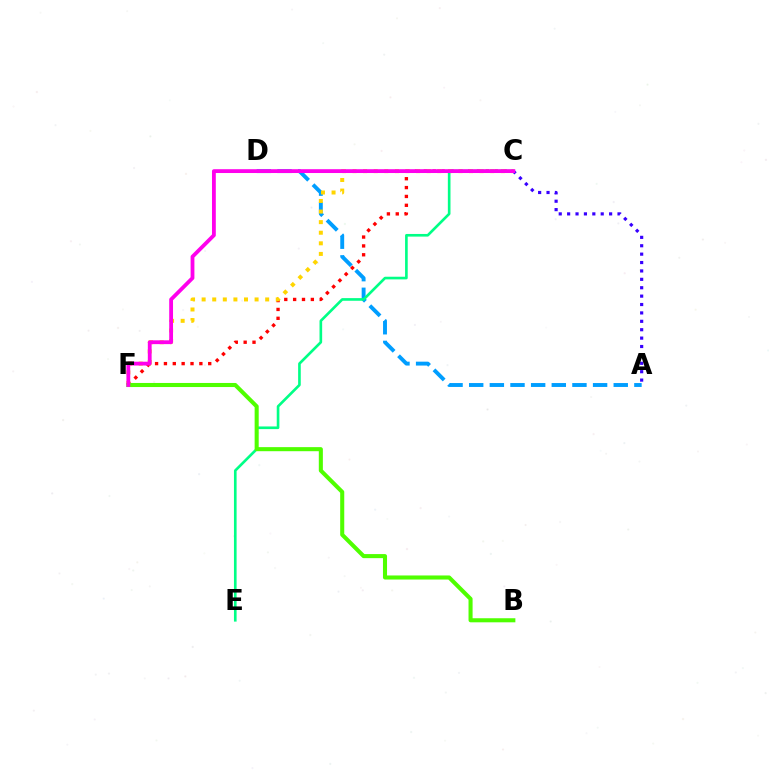{('A', 'D'): [{'color': '#009eff', 'line_style': 'dashed', 'thickness': 2.81}], ('C', 'F'): [{'color': '#ff0000', 'line_style': 'dotted', 'thickness': 2.41}, {'color': '#ffd500', 'line_style': 'dotted', 'thickness': 2.88}, {'color': '#ff00ed', 'line_style': 'solid', 'thickness': 2.75}], ('A', 'C'): [{'color': '#3700ff', 'line_style': 'dotted', 'thickness': 2.28}], ('C', 'E'): [{'color': '#00ff86', 'line_style': 'solid', 'thickness': 1.9}], ('B', 'F'): [{'color': '#4fff00', 'line_style': 'solid', 'thickness': 2.93}]}